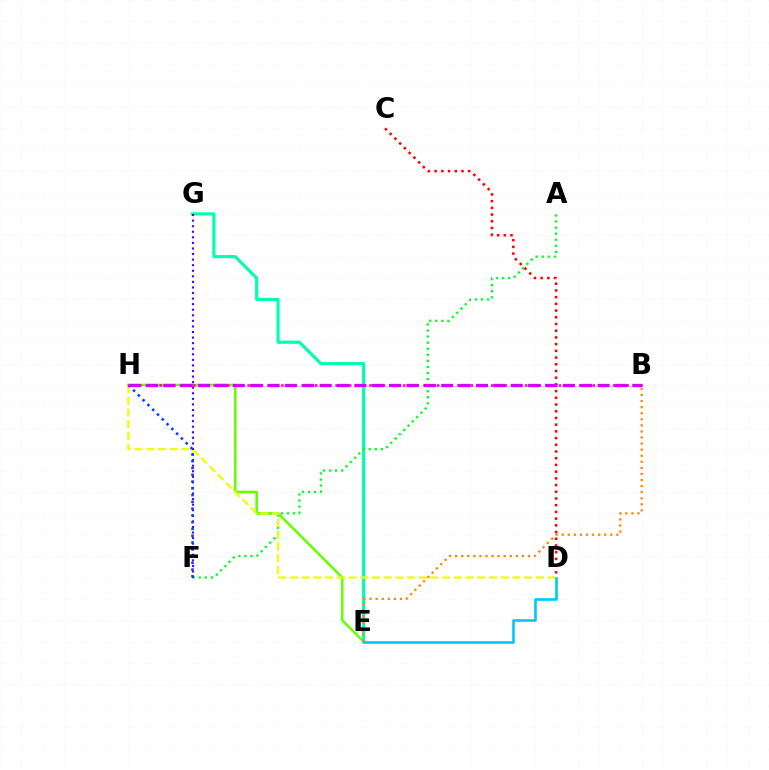{('E', 'H'): [{'color': '#66ff00', 'line_style': 'solid', 'thickness': 1.83}], ('E', 'G'): [{'color': '#00ffaf', 'line_style': 'solid', 'thickness': 2.26}], ('A', 'F'): [{'color': '#00ff27', 'line_style': 'dotted', 'thickness': 1.65}], ('D', 'H'): [{'color': '#eeff00', 'line_style': 'dashed', 'thickness': 1.59}], ('F', 'G'): [{'color': '#4f00ff', 'line_style': 'dotted', 'thickness': 1.51}], ('B', 'E'): [{'color': '#ff8800', 'line_style': 'dotted', 'thickness': 1.65}], ('C', 'D'): [{'color': '#ff0000', 'line_style': 'dotted', 'thickness': 1.82}], ('B', 'H'): [{'color': '#ff00a0', 'line_style': 'dotted', 'thickness': 1.84}, {'color': '#d600ff', 'line_style': 'dashed', 'thickness': 2.36}], ('F', 'H'): [{'color': '#003fff', 'line_style': 'dotted', 'thickness': 1.84}], ('D', 'E'): [{'color': '#00c7ff', 'line_style': 'solid', 'thickness': 1.89}]}